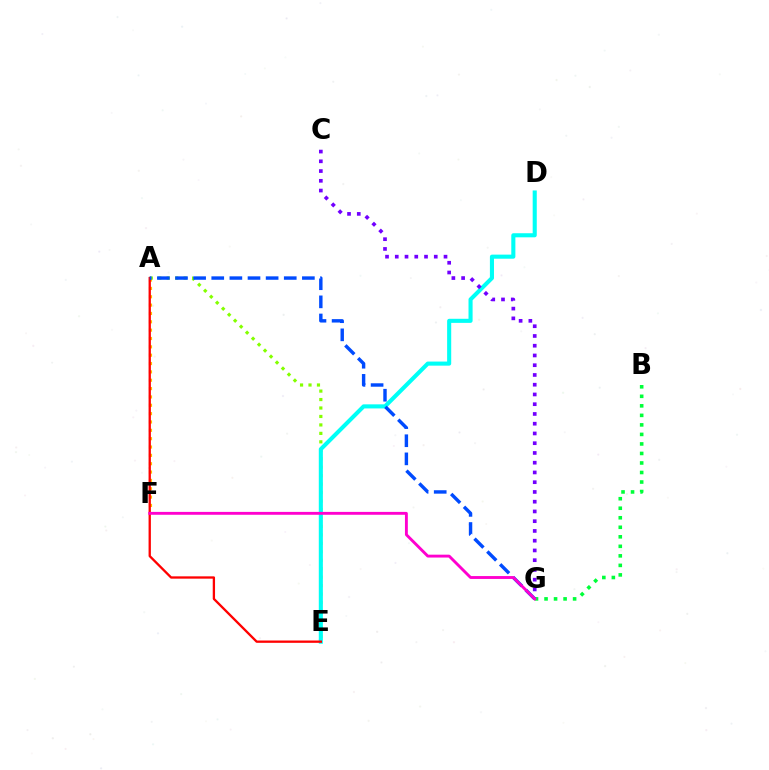{('A', 'F'): [{'color': '#ffbd00', 'line_style': 'dotted', 'thickness': 2.27}], ('A', 'E'): [{'color': '#84ff00', 'line_style': 'dotted', 'thickness': 2.3}, {'color': '#ff0000', 'line_style': 'solid', 'thickness': 1.66}], ('D', 'E'): [{'color': '#00fff6', 'line_style': 'solid', 'thickness': 2.94}], ('C', 'G'): [{'color': '#7200ff', 'line_style': 'dotted', 'thickness': 2.65}], ('B', 'G'): [{'color': '#00ff39', 'line_style': 'dotted', 'thickness': 2.59}], ('A', 'G'): [{'color': '#004bff', 'line_style': 'dashed', 'thickness': 2.46}], ('F', 'G'): [{'color': '#ff00cf', 'line_style': 'solid', 'thickness': 2.07}]}